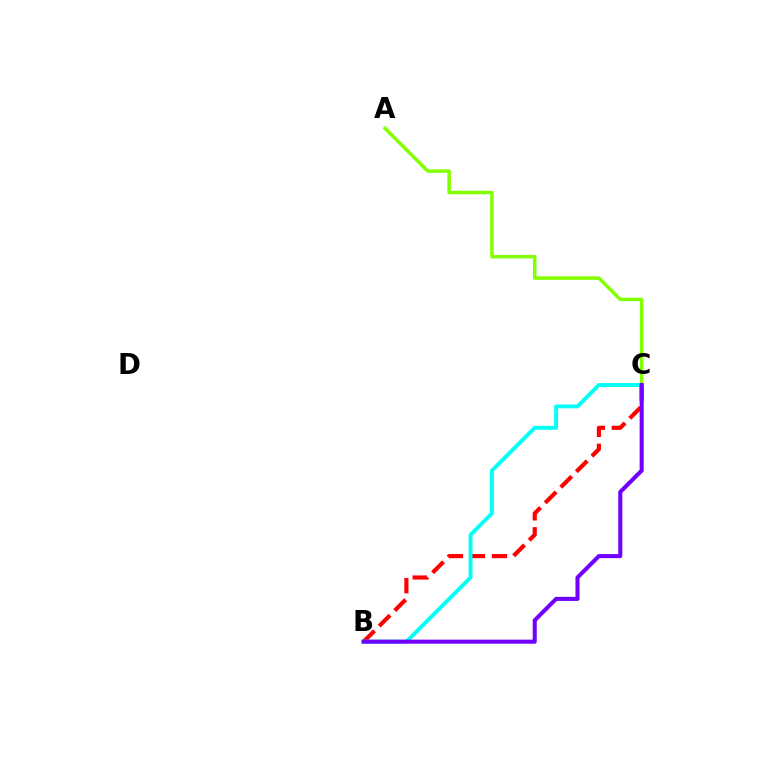{('A', 'C'): [{'color': '#84ff00', 'line_style': 'solid', 'thickness': 2.53}], ('B', 'C'): [{'color': '#ff0000', 'line_style': 'dashed', 'thickness': 2.99}, {'color': '#00fff6', 'line_style': 'solid', 'thickness': 2.81}, {'color': '#7200ff', 'line_style': 'solid', 'thickness': 2.93}]}